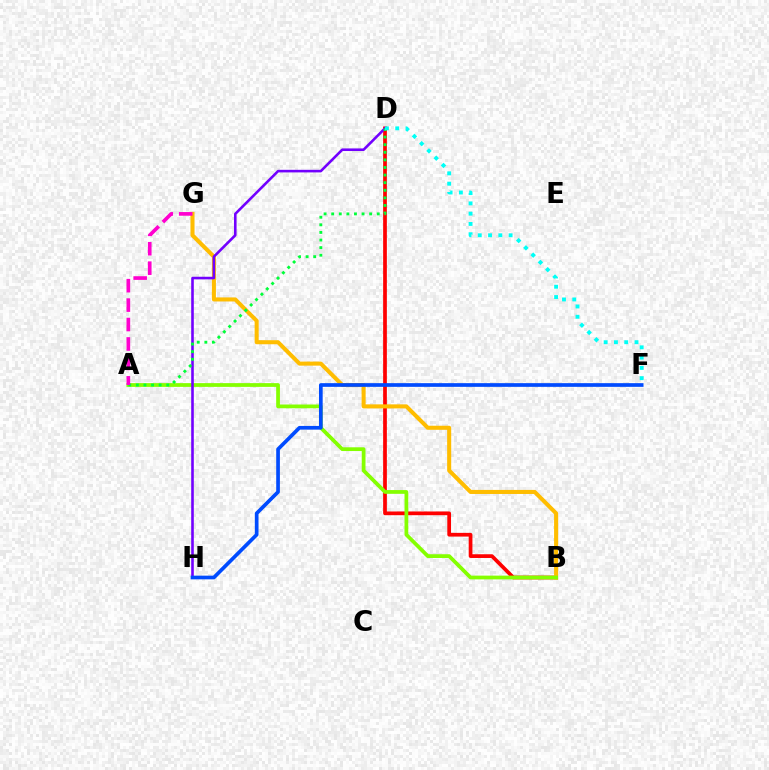{('B', 'D'): [{'color': '#ff0000', 'line_style': 'solid', 'thickness': 2.68}], ('B', 'G'): [{'color': '#ffbd00', 'line_style': 'solid', 'thickness': 2.92}], ('A', 'B'): [{'color': '#84ff00', 'line_style': 'solid', 'thickness': 2.7}], ('D', 'H'): [{'color': '#7200ff', 'line_style': 'solid', 'thickness': 1.87}], ('A', 'D'): [{'color': '#00ff39', 'line_style': 'dotted', 'thickness': 2.06}], ('D', 'F'): [{'color': '#00fff6', 'line_style': 'dotted', 'thickness': 2.79}], ('F', 'H'): [{'color': '#004bff', 'line_style': 'solid', 'thickness': 2.65}], ('A', 'G'): [{'color': '#ff00cf', 'line_style': 'dashed', 'thickness': 2.64}]}